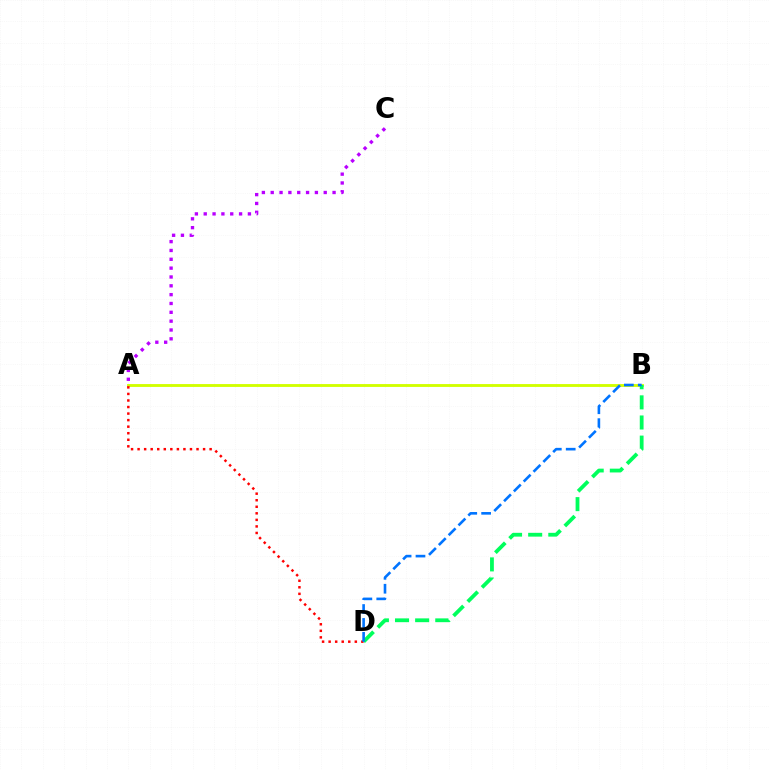{('A', 'B'): [{'color': '#d1ff00', 'line_style': 'solid', 'thickness': 2.07}], ('A', 'D'): [{'color': '#ff0000', 'line_style': 'dotted', 'thickness': 1.78}], ('B', 'D'): [{'color': '#00ff5c', 'line_style': 'dashed', 'thickness': 2.73}, {'color': '#0074ff', 'line_style': 'dashed', 'thickness': 1.89}], ('A', 'C'): [{'color': '#b900ff', 'line_style': 'dotted', 'thickness': 2.4}]}